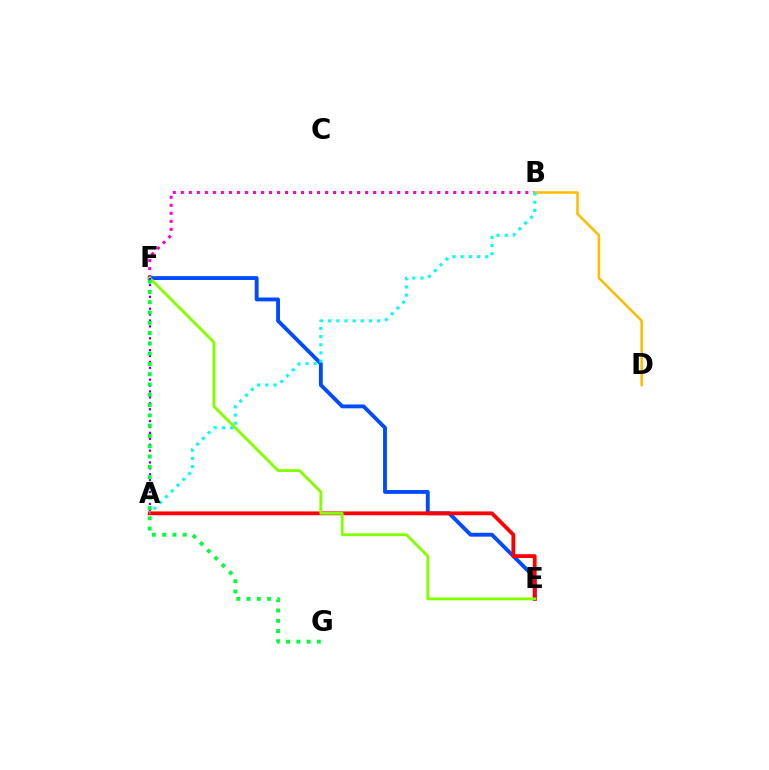{('E', 'F'): [{'color': '#004bff', 'line_style': 'solid', 'thickness': 2.78}, {'color': '#84ff00', 'line_style': 'solid', 'thickness': 2.04}], ('B', 'F'): [{'color': '#ff00cf', 'line_style': 'dotted', 'thickness': 2.18}], ('A', 'E'): [{'color': '#ff0000', 'line_style': 'solid', 'thickness': 2.74}], ('B', 'D'): [{'color': '#ffbd00', 'line_style': 'solid', 'thickness': 1.85}], ('A', 'B'): [{'color': '#00fff6', 'line_style': 'dotted', 'thickness': 2.22}], ('A', 'F'): [{'color': '#7200ff', 'line_style': 'dotted', 'thickness': 1.61}], ('F', 'G'): [{'color': '#00ff39', 'line_style': 'dotted', 'thickness': 2.8}]}